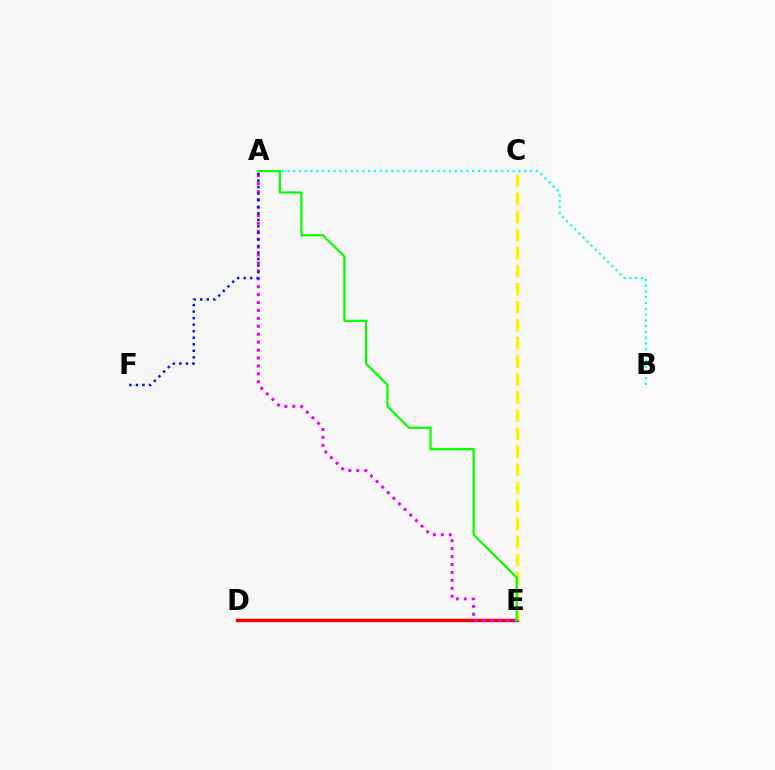{('D', 'E'): [{'color': '#ff0000', 'line_style': 'solid', 'thickness': 2.42}], ('A', 'B'): [{'color': '#00fff6', 'line_style': 'dotted', 'thickness': 1.57}], ('A', 'E'): [{'color': '#ee00ff', 'line_style': 'dotted', 'thickness': 2.15}, {'color': '#08ff00', 'line_style': 'solid', 'thickness': 1.62}], ('C', 'E'): [{'color': '#fcf500', 'line_style': 'dashed', 'thickness': 2.45}], ('A', 'F'): [{'color': '#0010ff', 'line_style': 'dotted', 'thickness': 1.78}]}